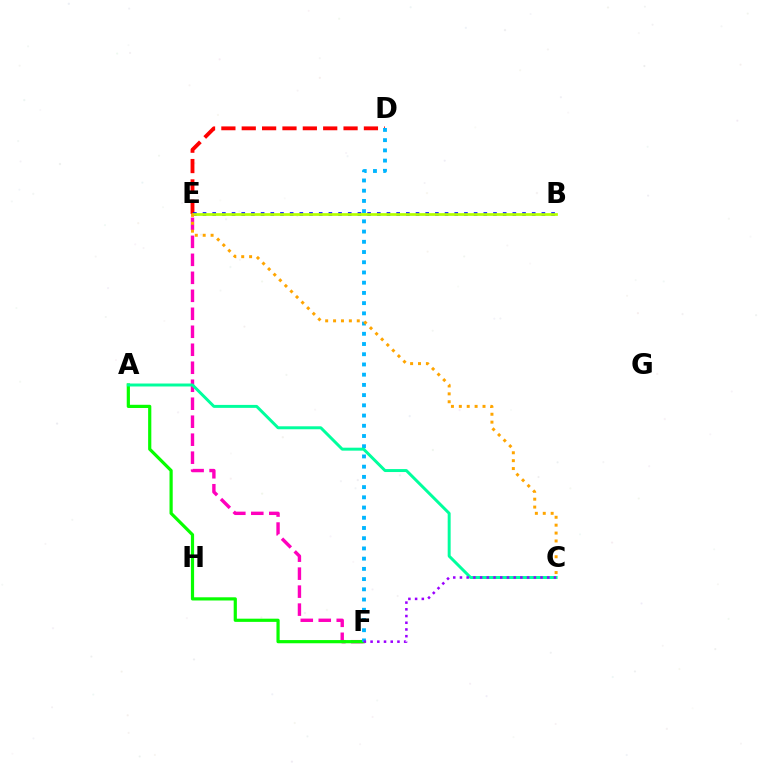{('D', 'E'): [{'color': '#ff0000', 'line_style': 'dashed', 'thickness': 2.77}], ('E', 'F'): [{'color': '#ff00bd', 'line_style': 'dashed', 'thickness': 2.44}], ('B', 'E'): [{'color': '#0010ff', 'line_style': 'dotted', 'thickness': 2.63}, {'color': '#b3ff00', 'line_style': 'solid', 'thickness': 1.96}], ('A', 'F'): [{'color': '#08ff00', 'line_style': 'solid', 'thickness': 2.3}], ('D', 'F'): [{'color': '#00b5ff', 'line_style': 'dotted', 'thickness': 2.78}], ('A', 'C'): [{'color': '#00ff9d', 'line_style': 'solid', 'thickness': 2.13}], ('C', 'E'): [{'color': '#ffa500', 'line_style': 'dotted', 'thickness': 2.15}], ('C', 'F'): [{'color': '#9b00ff', 'line_style': 'dotted', 'thickness': 1.82}]}